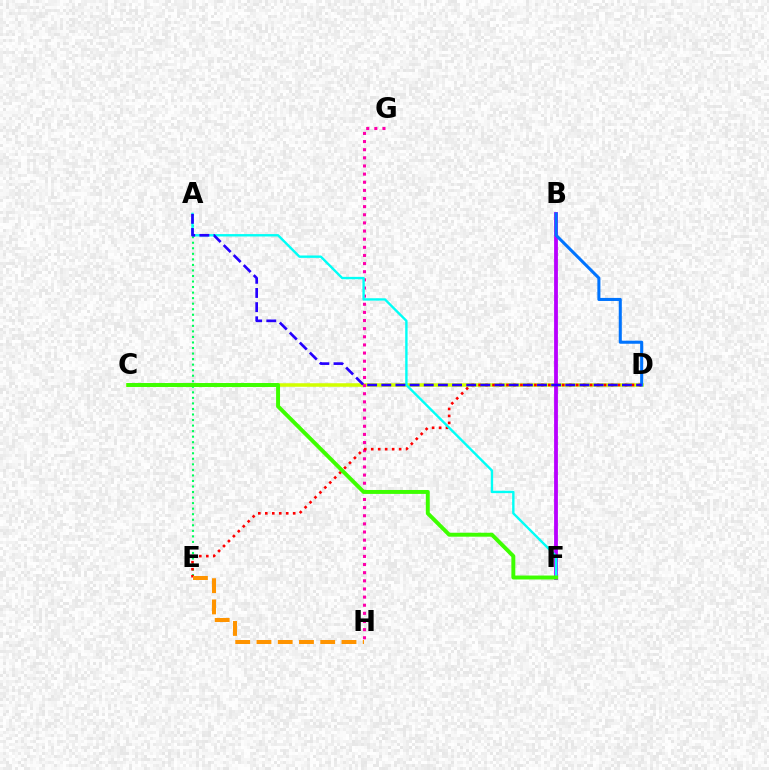{('C', 'D'): [{'color': '#d1ff00', 'line_style': 'solid', 'thickness': 2.55}], ('G', 'H'): [{'color': '#ff00ac', 'line_style': 'dotted', 'thickness': 2.21}], ('A', 'E'): [{'color': '#00ff5c', 'line_style': 'dotted', 'thickness': 1.51}], ('D', 'E'): [{'color': '#ff0000', 'line_style': 'dotted', 'thickness': 1.89}], ('B', 'F'): [{'color': '#b900ff', 'line_style': 'solid', 'thickness': 2.75}], ('A', 'F'): [{'color': '#00fff6', 'line_style': 'solid', 'thickness': 1.72}], ('B', 'D'): [{'color': '#0074ff', 'line_style': 'solid', 'thickness': 2.2}], ('C', 'F'): [{'color': '#3dff00', 'line_style': 'solid', 'thickness': 2.83}], ('E', 'H'): [{'color': '#ff9400', 'line_style': 'dashed', 'thickness': 2.89}], ('A', 'D'): [{'color': '#2500ff', 'line_style': 'dashed', 'thickness': 1.92}]}